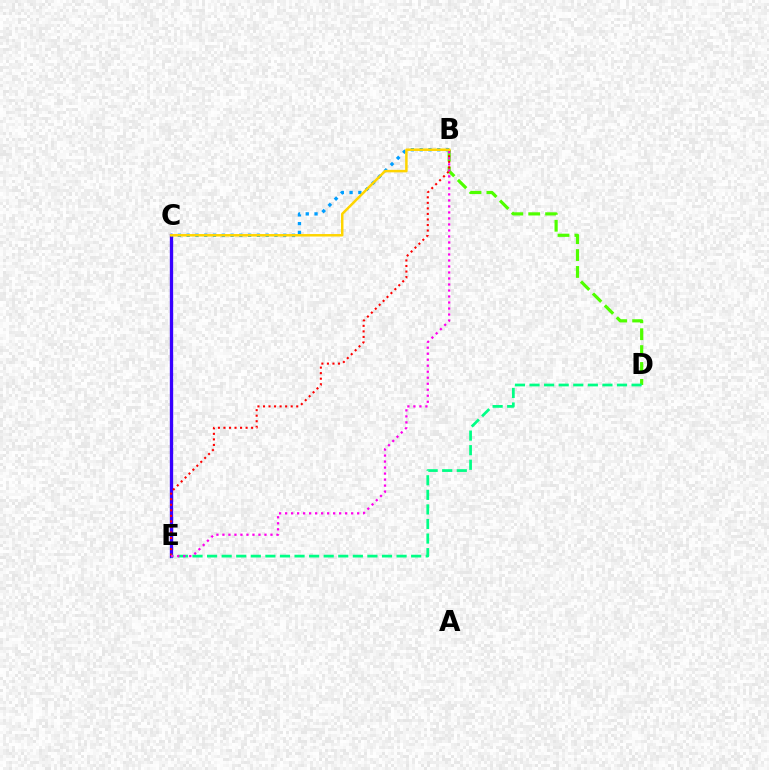{('B', 'D'): [{'color': '#4fff00', 'line_style': 'dashed', 'thickness': 2.29}], ('C', 'E'): [{'color': '#3700ff', 'line_style': 'solid', 'thickness': 2.4}], ('B', 'E'): [{'color': '#ff0000', 'line_style': 'dotted', 'thickness': 1.51}, {'color': '#ff00ed', 'line_style': 'dotted', 'thickness': 1.63}], ('B', 'C'): [{'color': '#009eff', 'line_style': 'dotted', 'thickness': 2.39}, {'color': '#ffd500', 'line_style': 'solid', 'thickness': 1.79}], ('D', 'E'): [{'color': '#00ff86', 'line_style': 'dashed', 'thickness': 1.98}]}